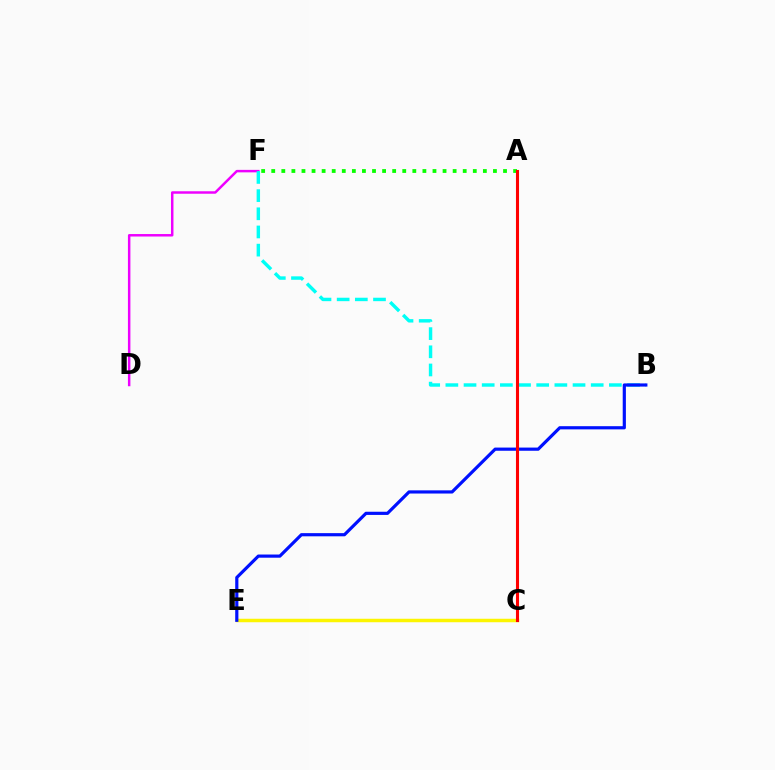{('C', 'E'): [{'color': '#fcf500', 'line_style': 'solid', 'thickness': 2.51}], ('A', 'F'): [{'color': '#08ff00', 'line_style': 'dotted', 'thickness': 2.74}], ('D', 'F'): [{'color': '#ee00ff', 'line_style': 'solid', 'thickness': 1.78}], ('B', 'F'): [{'color': '#00fff6', 'line_style': 'dashed', 'thickness': 2.47}], ('B', 'E'): [{'color': '#0010ff', 'line_style': 'solid', 'thickness': 2.29}], ('A', 'C'): [{'color': '#ff0000', 'line_style': 'solid', 'thickness': 2.21}]}